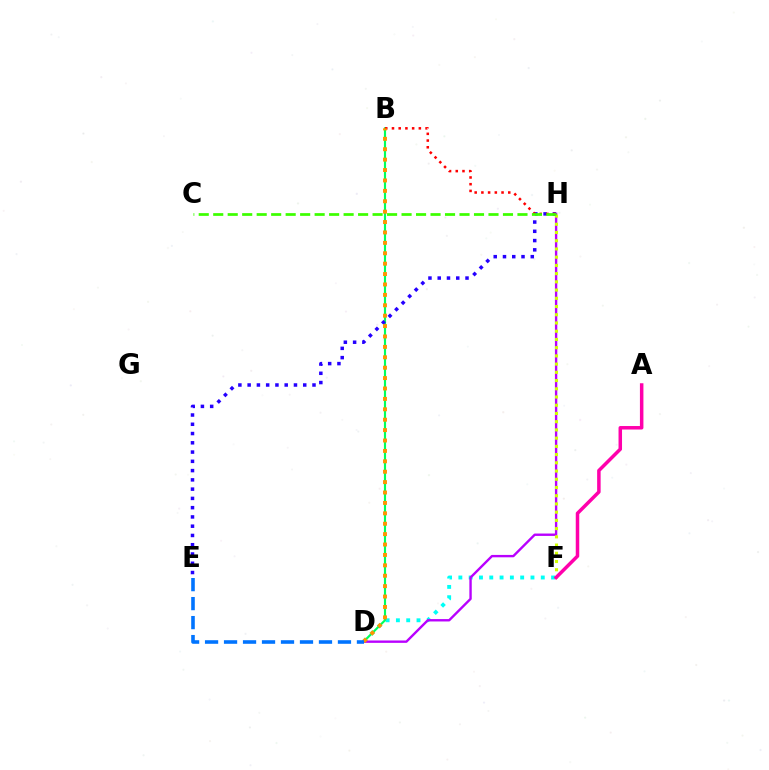{('D', 'F'): [{'color': '#00fff6', 'line_style': 'dotted', 'thickness': 2.8}], ('B', 'D'): [{'color': '#00ff5c', 'line_style': 'solid', 'thickness': 1.55}, {'color': '#ff9400', 'line_style': 'dotted', 'thickness': 2.83}], ('E', 'H'): [{'color': '#2500ff', 'line_style': 'dotted', 'thickness': 2.52}], ('D', 'H'): [{'color': '#b900ff', 'line_style': 'solid', 'thickness': 1.71}], ('B', 'H'): [{'color': '#ff0000', 'line_style': 'dotted', 'thickness': 1.82}], ('F', 'H'): [{'color': '#d1ff00', 'line_style': 'dotted', 'thickness': 2.23}], ('C', 'H'): [{'color': '#3dff00', 'line_style': 'dashed', 'thickness': 1.97}], ('A', 'F'): [{'color': '#ff00ac', 'line_style': 'solid', 'thickness': 2.52}], ('D', 'E'): [{'color': '#0074ff', 'line_style': 'dashed', 'thickness': 2.58}]}